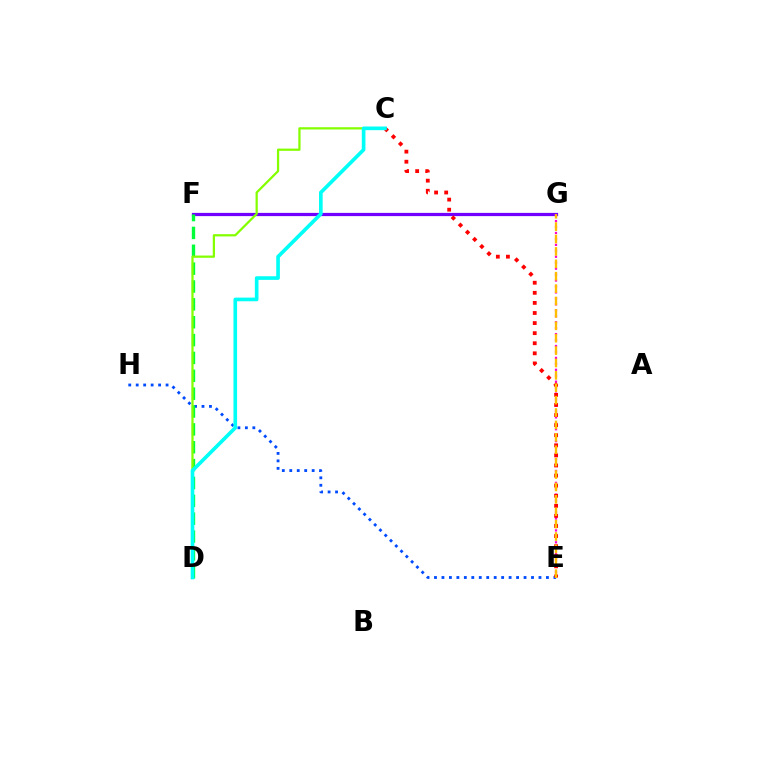{('E', 'H'): [{'color': '#004bff', 'line_style': 'dotted', 'thickness': 2.03}], ('F', 'G'): [{'color': '#7200ff', 'line_style': 'solid', 'thickness': 2.32}], ('D', 'F'): [{'color': '#00ff39', 'line_style': 'dashed', 'thickness': 2.43}], ('C', 'D'): [{'color': '#84ff00', 'line_style': 'solid', 'thickness': 1.62}, {'color': '#00fff6', 'line_style': 'solid', 'thickness': 2.63}], ('E', 'G'): [{'color': '#ff00cf', 'line_style': 'dotted', 'thickness': 1.62}, {'color': '#ffbd00', 'line_style': 'dashed', 'thickness': 1.68}], ('C', 'E'): [{'color': '#ff0000', 'line_style': 'dotted', 'thickness': 2.74}]}